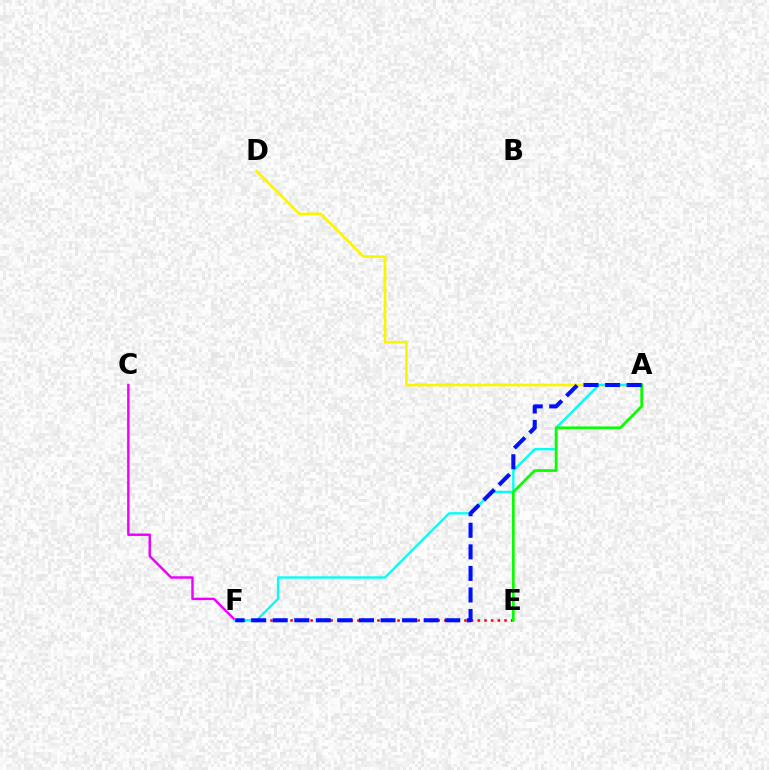{('E', 'F'): [{'color': '#ff0000', 'line_style': 'dotted', 'thickness': 1.82}], ('A', 'D'): [{'color': '#fcf500', 'line_style': 'solid', 'thickness': 1.95}], ('C', 'F'): [{'color': '#ee00ff', 'line_style': 'solid', 'thickness': 1.75}], ('A', 'F'): [{'color': '#00fff6', 'line_style': 'solid', 'thickness': 1.69}, {'color': '#0010ff', 'line_style': 'dashed', 'thickness': 2.93}], ('A', 'E'): [{'color': '#08ff00', 'line_style': 'solid', 'thickness': 1.95}]}